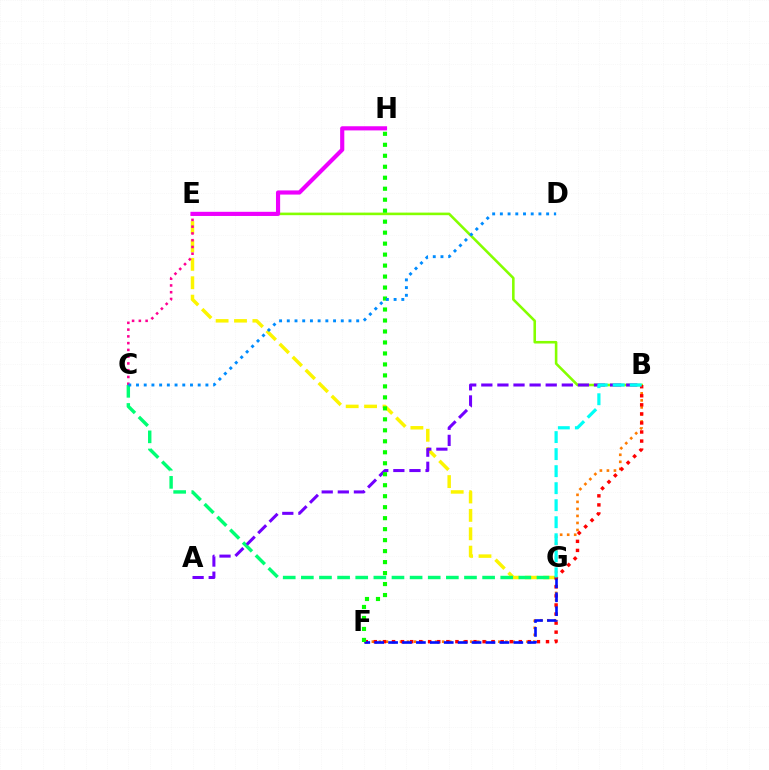{('E', 'G'): [{'color': '#fcf500', 'line_style': 'dashed', 'thickness': 2.5}], ('B', 'F'): [{'color': '#ff7c00', 'line_style': 'dotted', 'thickness': 1.91}, {'color': '#ff0000', 'line_style': 'dotted', 'thickness': 2.46}], ('B', 'E'): [{'color': '#84ff00', 'line_style': 'solid', 'thickness': 1.86}], ('C', 'G'): [{'color': '#00ff74', 'line_style': 'dashed', 'thickness': 2.46}], ('A', 'B'): [{'color': '#7200ff', 'line_style': 'dashed', 'thickness': 2.19}], ('C', 'E'): [{'color': '#ff0094', 'line_style': 'dotted', 'thickness': 1.84}], ('E', 'H'): [{'color': '#ee00ff', 'line_style': 'solid', 'thickness': 2.99}], ('F', 'G'): [{'color': '#0010ff', 'line_style': 'dashed', 'thickness': 1.89}], ('F', 'H'): [{'color': '#08ff00', 'line_style': 'dotted', 'thickness': 2.98}], ('B', 'G'): [{'color': '#00fff6', 'line_style': 'dashed', 'thickness': 2.31}], ('C', 'D'): [{'color': '#008cff', 'line_style': 'dotted', 'thickness': 2.1}]}